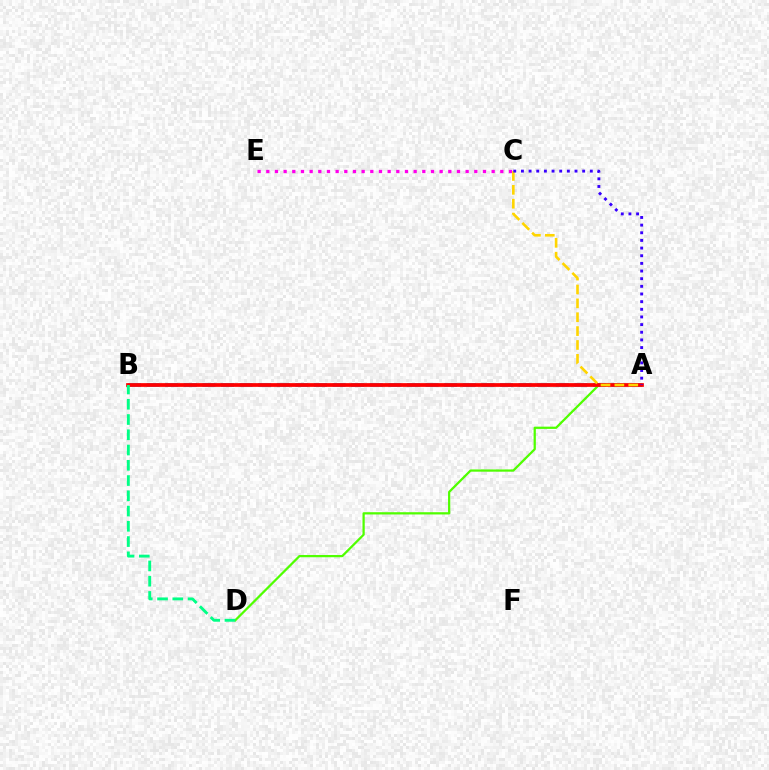{('A', 'B'): [{'color': '#009eff', 'line_style': 'dashed', 'thickness': 2.53}, {'color': '#ff0000', 'line_style': 'solid', 'thickness': 2.69}], ('A', 'D'): [{'color': '#4fff00', 'line_style': 'solid', 'thickness': 1.62}], ('B', 'D'): [{'color': '#00ff86', 'line_style': 'dashed', 'thickness': 2.07}], ('C', 'E'): [{'color': '#ff00ed', 'line_style': 'dotted', 'thickness': 2.35}], ('A', 'C'): [{'color': '#ffd500', 'line_style': 'dashed', 'thickness': 1.88}, {'color': '#3700ff', 'line_style': 'dotted', 'thickness': 2.08}]}